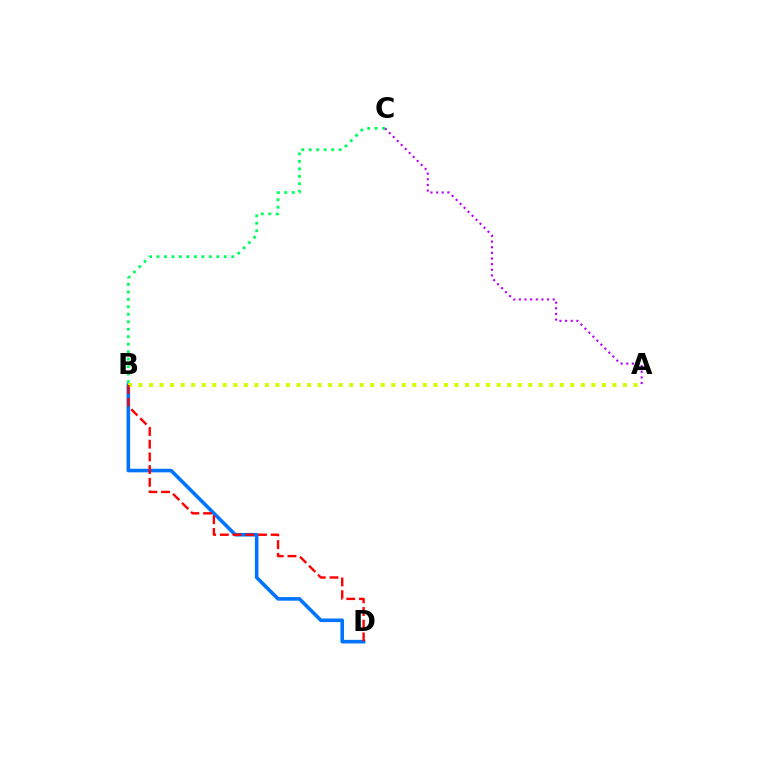{('B', 'C'): [{'color': '#00ff5c', 'line_style': 'dotted', 'thickness': 2.03}], ('A', 'C'): [{'color': '#b900ff', 'line_style': 'dotted', 'thickness': 1.53}], ('B', 'D'): [{'color': '#0074ff', 'line_style': 'solid', 'thickness': 2.59}, {'color': '#ff0000', 'line_style': 'dashed', 'thickness': 1.73}], ('A', 'B'): [{'color': '#d1ff00', 'line_style': 'dotted', 'thickness': 2.86}]}